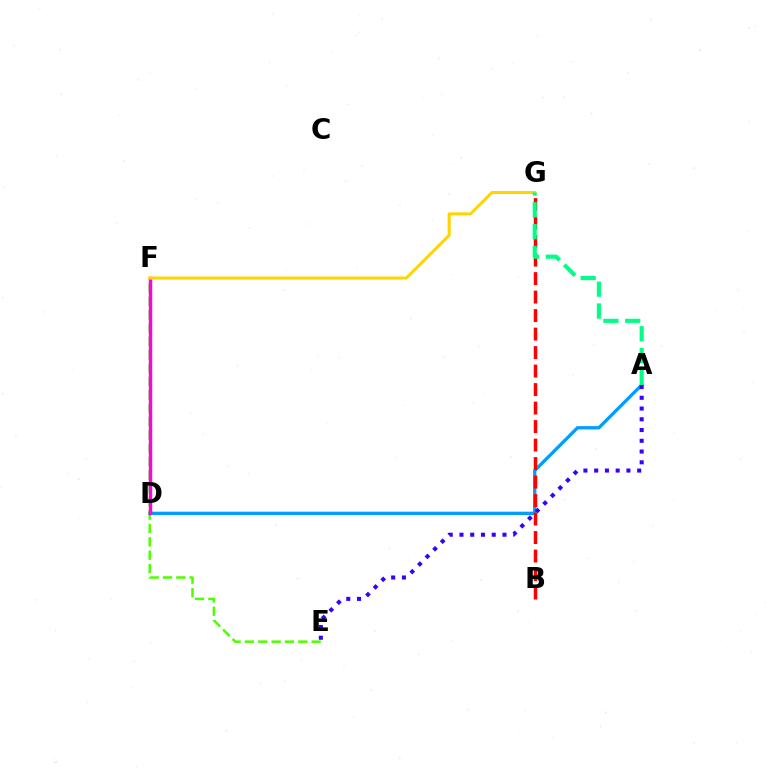{('A', 'D'): [{'color': '#009eff', 'line_style': 'solid', 'thickness': 2.38}], ('A', 'E'): [{'color': '#3700ff', 'line_style': 'dotted', 'thickness': 2.92}], ('B', 'G'): [{'color': '#ff0000', 'line_style': 'dashed', 'thickness': 2.51}], ('E', 'F'): [{'color': '#4fff00', 'line_style': 'dashed', 'thickness': 1.81}], ('D', 'F'): [{'color': '#ff00ed', 'line_style': 'solid', 'thickness': 2.47}], ('F', 'G'): [{'color': '#ffd500', 'line_style': 'solid', 'thickness': 2.21}], ('A', 'G'): [{'color': '#00ff86', 'line_style': 'dashed', 'thickness': 2.97}]}